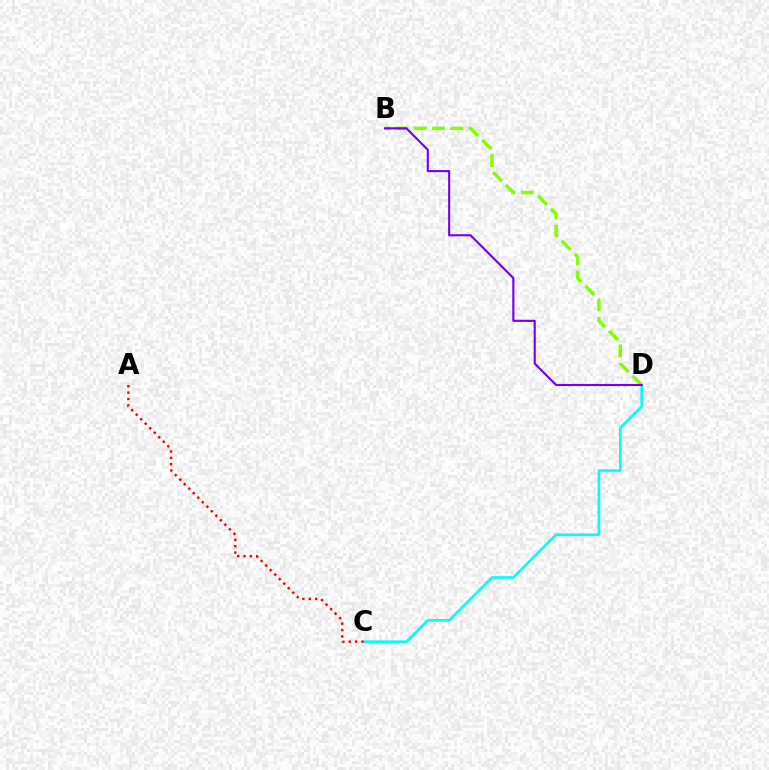{('C', 'D'): [{'color': '#00fff6', 'line_style': 'solid', 'thickness': 1.84}], ('A', 'C'): [{'color': '#ff0000', 'line_style': 'dotted', 'thickness': 1.73}], ('B', 'D'): [{'color': '#84ff00', 'line_style': 'dashed', 'thickness': 2.48}, {'color': '#7200ff', 'line_style': 'solid', 'thickness': 1.52}]}